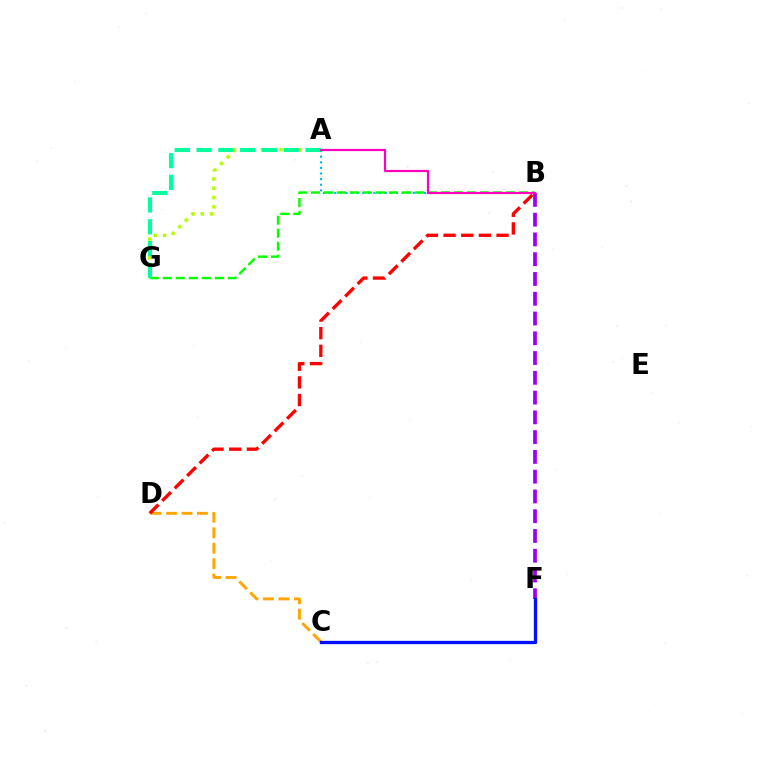{('A', 'B'): [{'color': '#00b5ff', 'line_style': 'dotted', 'thickness': 1.53}, {'color': '#ff00bd', 'line_style': 'solid', 'thickness': 1.58}], ('B', 'F'): [{'color': '#9b00ff', 'line_style': 'dashed', 'thickness': 2.69}], ('C', 'D'): [{'color': '#ffa500', 'line_style': 'dashed', 'thickness': 2.1}], ('B', 'G'): [{'color': '#08ff00', 'line_style': 'dashed', 'thickness': 1.77}], ('C', 'F'): [{'color': '#0010ff', 'line_style': 'solid', 'thickness': 2.36}], ('A', 'G'): [{'color': '#b3ff00', 'line_style': 'dotted', 'thickness': 2.53}, {'color': '#00ff9d', 'line_style': 'dashed', 'thickness': 2.96}], ('B', 'D'): [{'color': '#ff0000', 'line_style': 'dashed', 'thickness': 2.4}]}